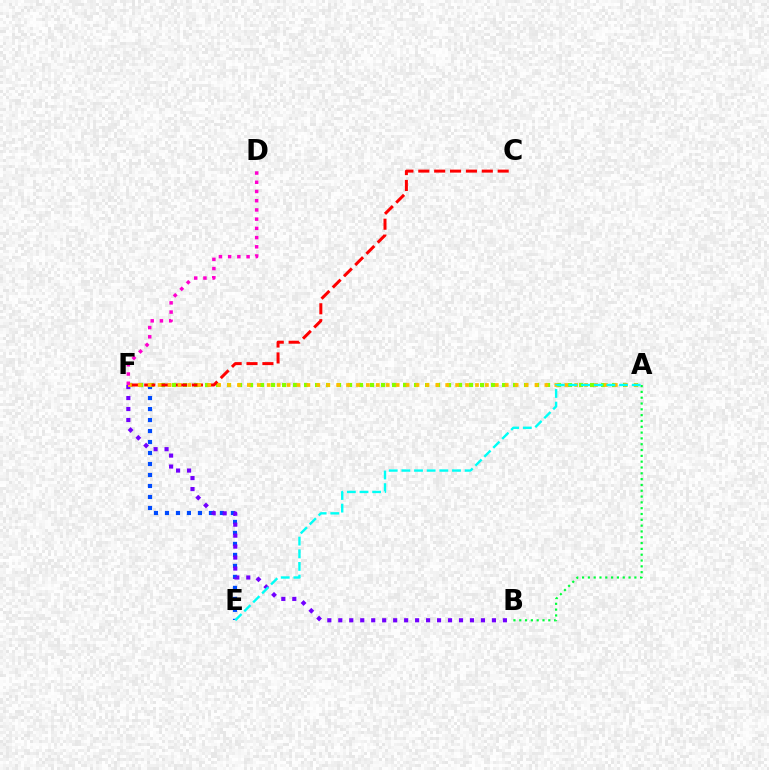{('E', 'F'): [{'color': '#004bff', 'line_style': 'dotted', 'thickness': 2.99}], ('A', 'F'): [{'color': '#84ff00', 'line_style': 'dotted', 'thickness': 2.99}, {'color': '#ffbd00', 'line_style': 'dotted', 'thickness': 2.69}], ('C', 'F'): [{'color': '#ff0000', 'line_style': 'dashed', 'thickness': 2.16}], ('A', 'B'): [{'color': '#00ff39', 'line_style': 'dotted', 'thickness': 1.58}], ('B', 'F'): [{'color': '#7200ff', 'line_style': 'dotted', 'thickness': 2.98}], ('A', 'E'): [{'color': '#00fff6', 'line_style': 'dashed', 'thickness': 1.72}], ('D', 'F'): [{'color': '#ff00cf', 'line_style': 'dotted', 'thickness': 2.51}]}